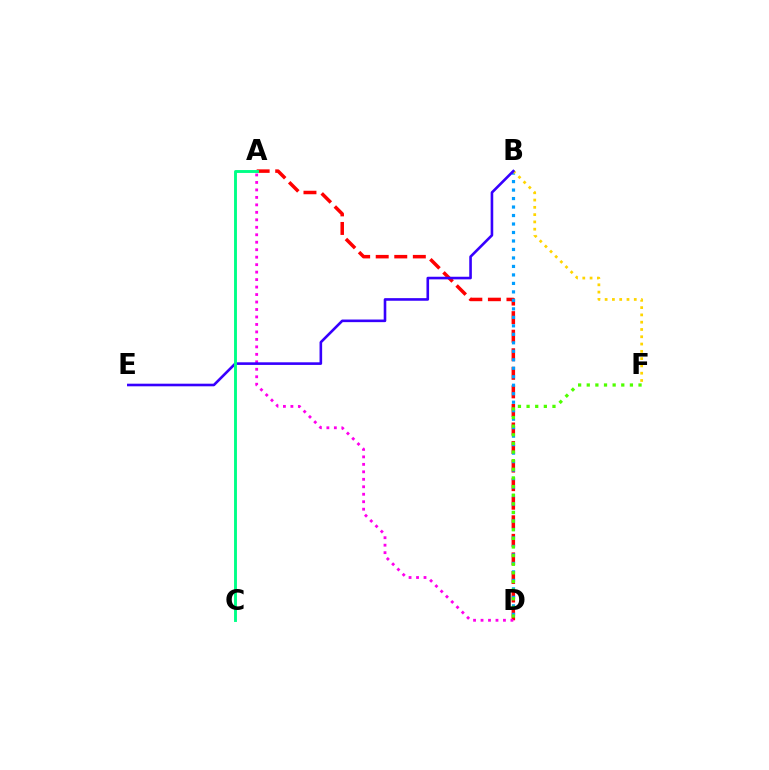{('A', 'D'): [{'color': '#ff0000', 'line_style': 'dashed', 'thickness': 2.52}, {'color': '#ff00ed', 'line_style': 'dotted', 'thickness': 2.03}], ('B', 'D'): [{'color': '#009eff', 'line_style': 'dotted', 'thickness': 2.31}], ('B', 'F'): [{'color': '#ffd500', 'line_style': 'dotted', 'thickness': 1.98}], ('B', 'E'): [{'color': '#3700ff', 'line_style': 'solid', 'thickness': 1.88}], ('D', 'F'): [{'color': '#4fff00', 'line_style': 'dotted', 'thickness': 2.34}], ('A', 'C'): [{'color': '#00ff86', 'line_style': 'solid', 'thickness': 2.09}]}